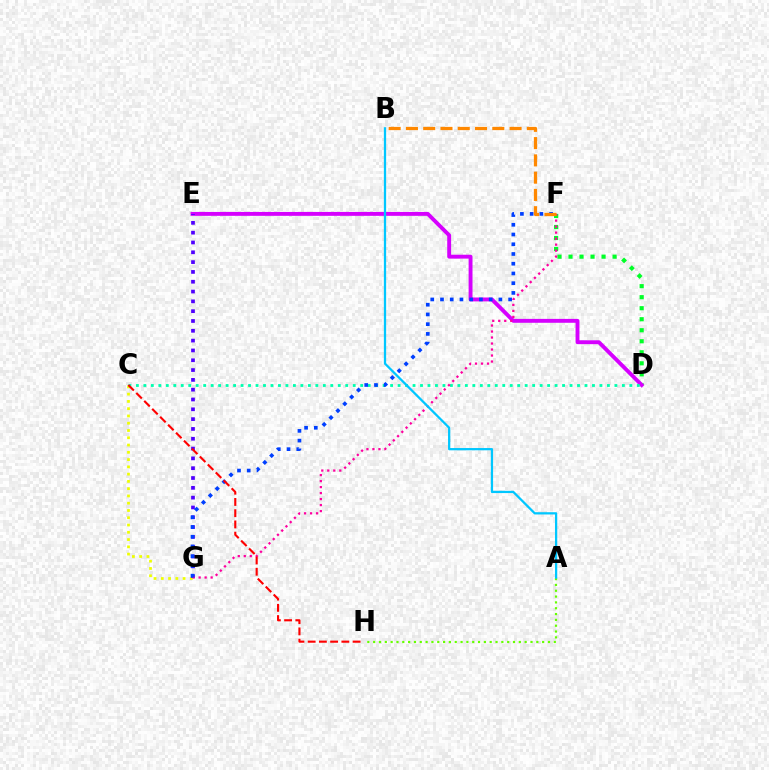{('D', 'F'): [{'color': '#00ff27', 'line_style': 'dotted', 'thickness': 2.99}], ('D', 'E'): [{'color': '#d600ff', 'line_style': 'solid', 'thickness': 2.8}], ('C', 'G'): [{'color': '#eeff00', 'line_style': 'dotted', 'thickness': 1.98}], ('C', 'D'): [{'color': '#00ffaf', 'line_style': 'dotted', 'thickness': 2.03}], ('E', 'G'): [{'color': '#4f00ff', 'line_style': 'dotted', 'thickness': 2.67}], ('A', 'H'): [{'color': '#66ff00', 'line_style': 'dotted', 'thickness': 1.58}], ('F', 'G'): [{'color': '#ff00a0', 'line_style': 'dotted', 'thickness': 1.63}, {'color': '#003fff', 'line_style': 'dotted', 'thickness': 2.64}], ('A', 'B'): [{'color': '#00c7ff', 'line_style': 'solid', 'thickness': 1.63}], ('B', 'F'): [{'color': '#ff8800', 'line_style': 'dashed', 'thickness': 2.35}], ('C', 'H'): [{'color': '#ff0000', 'line_style': 'dashed', 'thickness': 1.53}]}